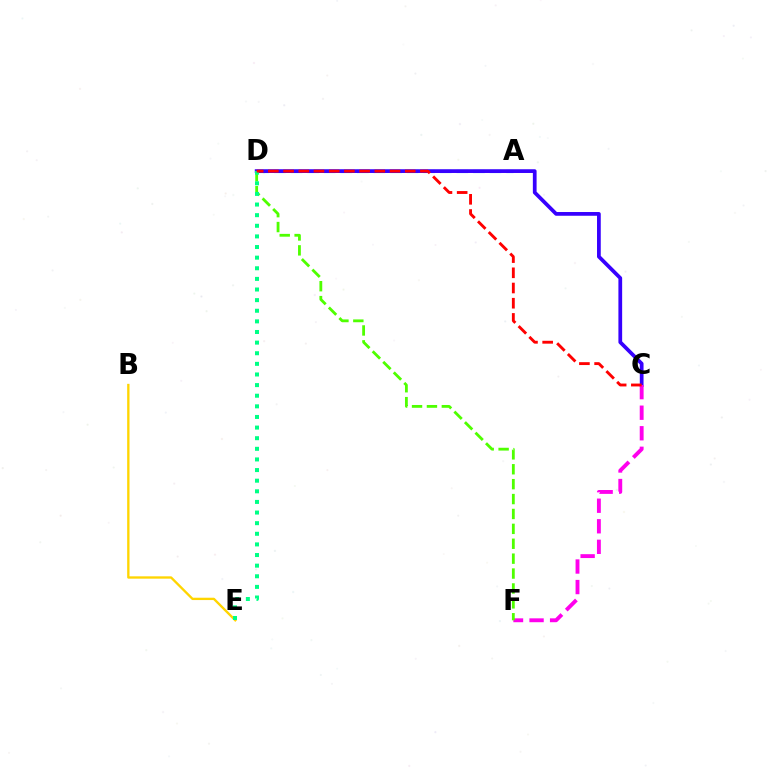{('B', 'E'): [{'color': '#ffd500', 'line_style': 'solid', 'thickness': 1.68}], ('A', 'D'): [{'color': '#009eff', 'line_style': 'dashed', 'thickness': 2.25}], ('C', 'D'): [{'color': '#3700ff', 'line_style': 'solid', 'thickness': 2.69}, {'color': '#ff0000', 'line_style': 'dashed', 'thickness': 2.07}], ('C', 'F'): [{'color': '#ff00ed', 'line_style': 'dashed', 'thickness': 2.79}], ('D', 'F'): [{'color': '#4fff00', 'line_style': 'dashed', 'thickness': 2.02}], ('D', 'E'): [{'color': '#00ff86', 'line_style': 'dotted', 'thickness': 2.89}]}